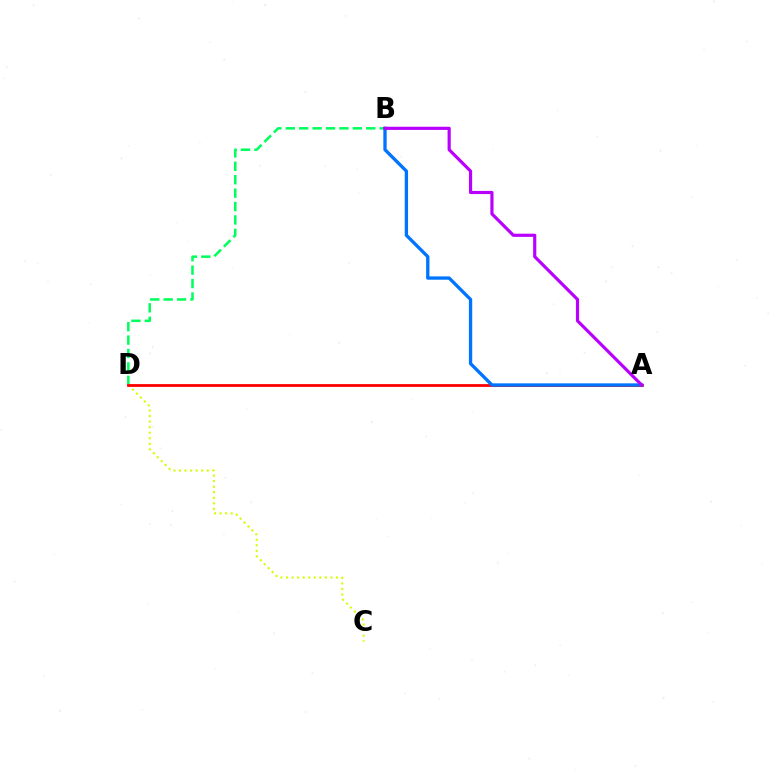{('C', 'D'): [{'color': '#d1ff00', 'line_style': 'dotted', 'thickness': 1.51}], ('B', 'D'): [{'color': '#00ff5c', 'line_style': 'dashed', 'thickness': 1.82}], ('A', 'D'): [{'color': '#ff0000', 'line_style': 'solid', 'thickness': 2.01}], ('A', 'B'): [{'color': '#0074ff', 'line_style': 'solid', 'thickness': 2.39}, {'color': '#b900ff', 'line_style': 'solid', 'thickness': 2.28}]}